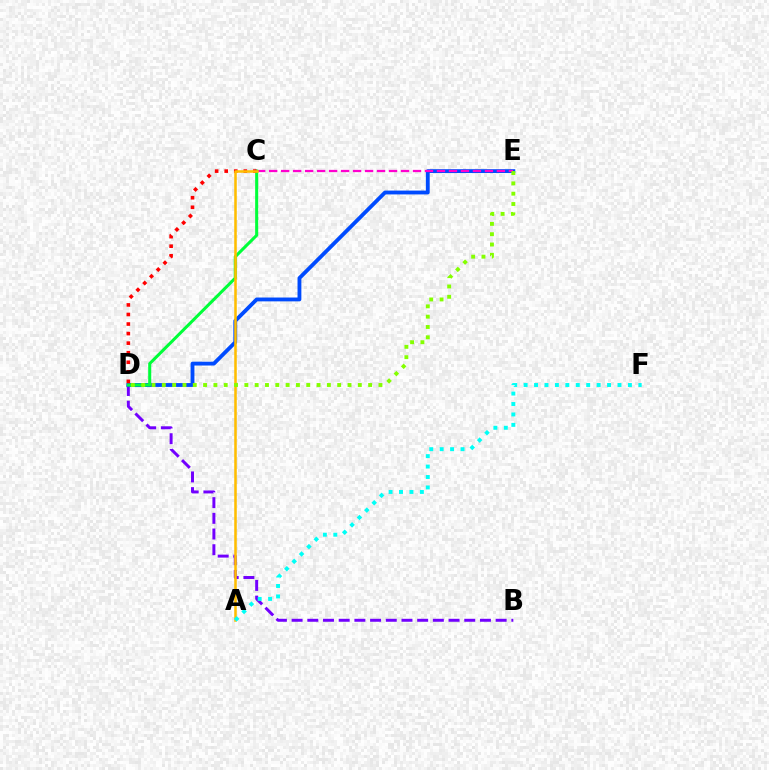{('B', 'D'): [{'color': '#7200ff', 'line_style': 'dashed', 'thickness': 2.13}], ('D', 'E'): [{'color': '#004bff', 'line_style': 'solid', 'thickness': 2.76}, {'color': '#84ff00', 'line_style': 'dotted', 'thickness': 2.8}], ('C', 'E'): [{'color': '#ff00cf', 'line_style': 'dashed', 'thickness': 1.63}], ('C', 'D'): [{'color': '#00ff39', 'line_style': 'solid', 'thickness': 2.19}, {'color': '#ff0000', 'line_style': 'dotted', 'thickness': 2.6}], ('A', 'C'): [{'color': '#ffbd00', 'line_style': 'solid', 'thickness': 1.83}], ('A', 'F'): [{'color': '#00fff6', 'line_style': 'dotted', 'thickness': 2.83}]}